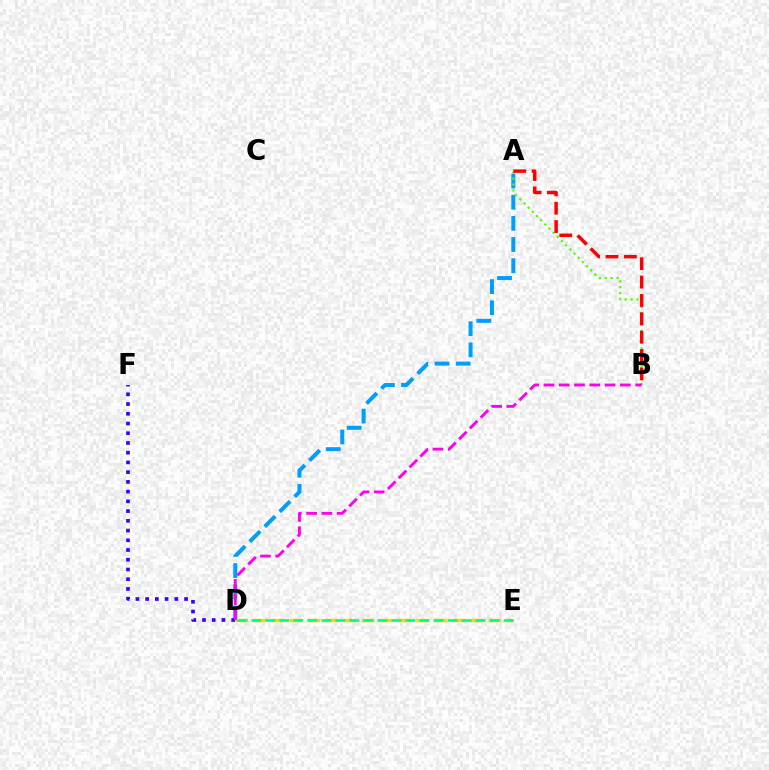{('A', 'D'): [{'color': '#009eff', 'line_style': 'dashed', 'thickness': 2.87}], ('D', 'E'): [{'color': '#ffd500', 'line_style': 'dashed', 'thickness': 2.46}, {'color': '#00ff86', 'line_style': 'dashed', 'thickness': 1.9}], ('A', 'B'): [{'color': '#4fff00', 'line_style': 'dotted', 'thickness': 1.6}, {'color': '#ff0000', 'line_style': 'dashed', 'thickness': 2.49}], ('D', 'F'): [{'color': '#3700ff', 'line_style': 'dotted', 'thickness': 2.64}], ('B', 'D'): [{'color': '#ff00ed', 'line_style': 'dashed', 'thickness': 2.08}]}